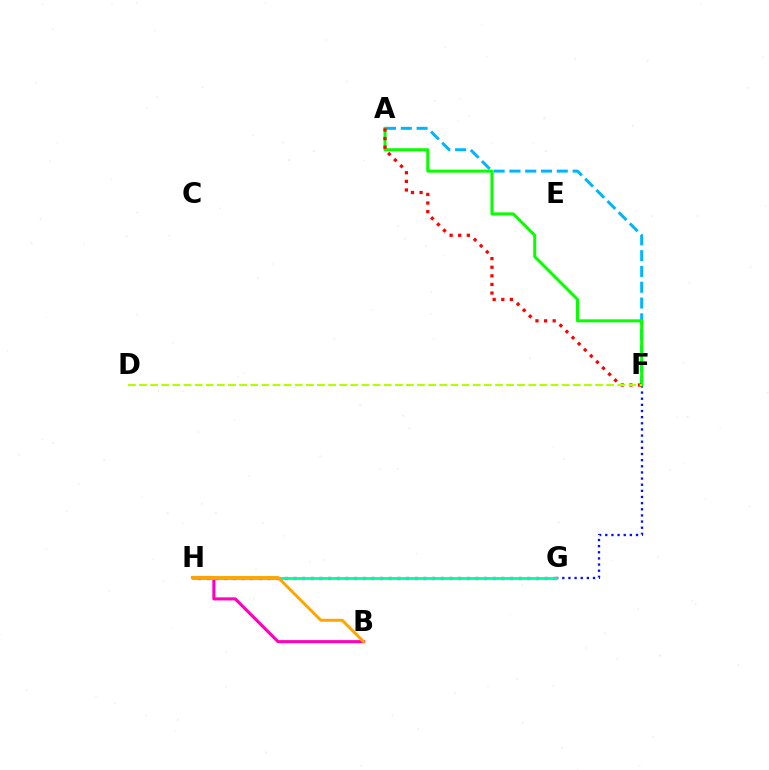{('F', 'G'): [{'color': '#0010ff', 'line_style': 'dotted', 'thickness': 1.67}], ('A', 'F'): [{'color': '#00b5ff', 'line_style': 'dashed', 'thickness': 2.15}, {'color': '#08ff00', 'line_style': 'solid', 'thickness': 2.16}, {'color': '#ff0000', 'line_style': 'dotted', 'thickness': 2.34}], ('G', 'H'): [{'color': '#9b00ff', 'line_style': 'dotted', 'thickness': 2.35}, {'color': '#00ff9d', 'line_style': 'solid', 'thickness': 2.07}], ('B', 'H'): [{'color': '#ff00bd', 'line_style': 'solid', 'thickness': 2.23}, {'color': '#ffa500', 'line_style': 'solid', 'thickness': 2.12}], ('D', 'F'): [{'color': '#b3ff00', 'line_style': 'dashed', 'thickness': 1.51}]}